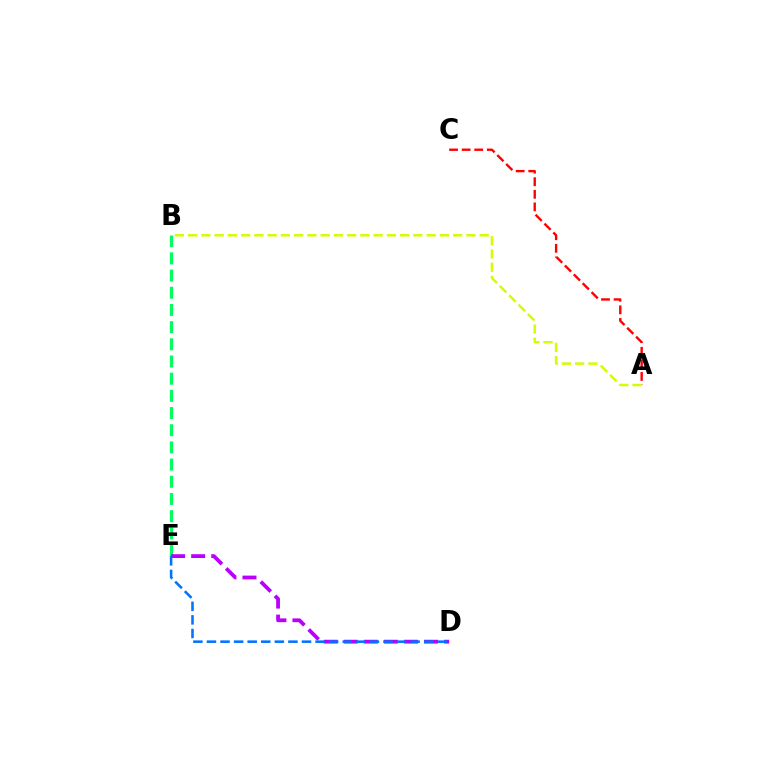{('B', 'E'): [{'color': '#00ff5c', 'line_style': 'dashed', 'thickness': 2.33}], ('D', 'E'): [{'color': '#b900ff', 'line_style': 'dashed', 'thickness': 2.72}, {'color': '#0074ff', 'line_style': 'dashed', 'thickness': 1.84}], ('A', 'C'): [{'color': '#ff0000', 'line_style': 'dashed', 'thickness': 1.71}], ('A', 'B'): [{'color': '#d1ff00', 'line_style': 'dashed', 'thickness': 1.8}]}